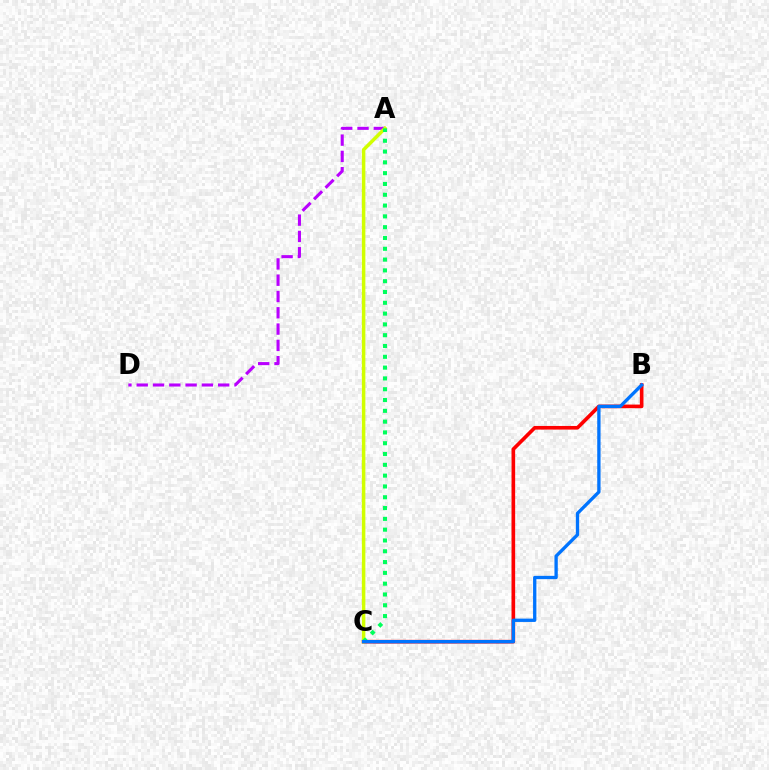{('A', 'D'): [{'color': '#b900ff', 'line_style': 'dashed', 'thickness': 2.21}], ('B', 'C'): [{'color': '#ff0000', 'line_style': 'solid', 'thickness': 2.62}, {'color': '#0074ff', 'line_style': 'solid', 'thickness': 2.39}], ('A', 'C'): [{'color': '#d1ff00', 'line_style': 'solid', 'thickness': 2.52}, {'color': '#00ff5c', 'line_style': 'dotted', 'thickness': 2.94}]}